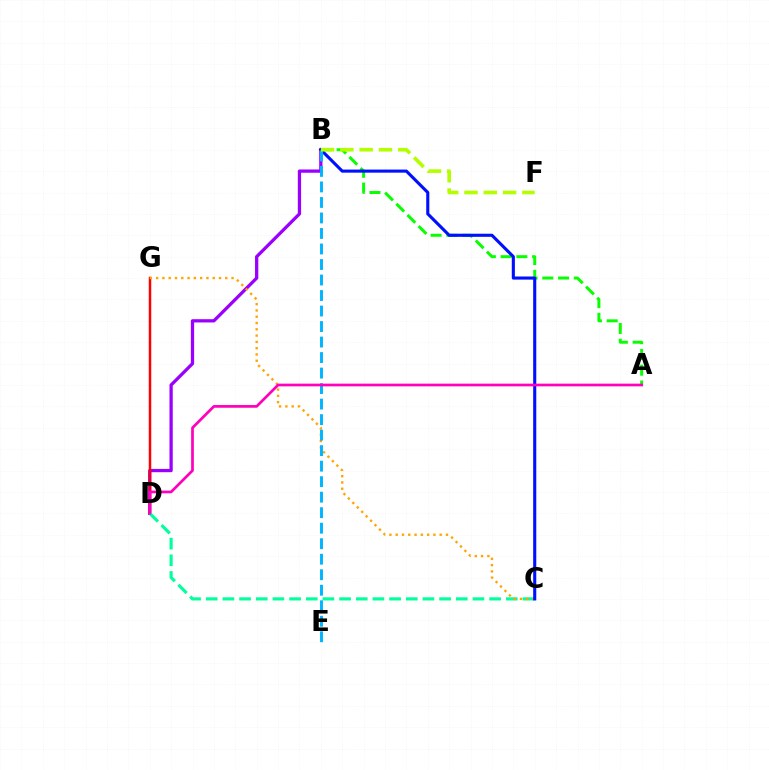{('B', 'D'): [{'color': '#9b00ff', 'line_style': 'solid', 'thickness': 2.36}], ('D', 'G'): [{'color': '#ff0000', 'line_style': 'solid', 'thickness': 1.79}], ('C', 'D'): [{'color': '#00ff9d', 'line_style': 'dashed', 'thickness': 2.26}], ('C', 'G'): [{'color': '#ffa500', 'line_style': 'dotted', 'thickness': 1.71}], ('A', 'B'): [{'color': '#08ff00', 'line_style': 'dashed', 'thickness': 2.14}], ('B', 'C'): [{'color': '#0010ff', 'line_style': 'solid', 'thickness': 2.24}], ('B', 'E'): [{'color': '#00b5ff', 'line_style': 'dashed', 'thickness': 2.11}], ('A', 'D'): [{'color': '#ff00bd', 'line_style': 'solid', 'thickness': 1.95}], ('B', 'F'): [{'color': '#b3ff00', 'line_style': 'dashed', 'thickness': 2.62}]}